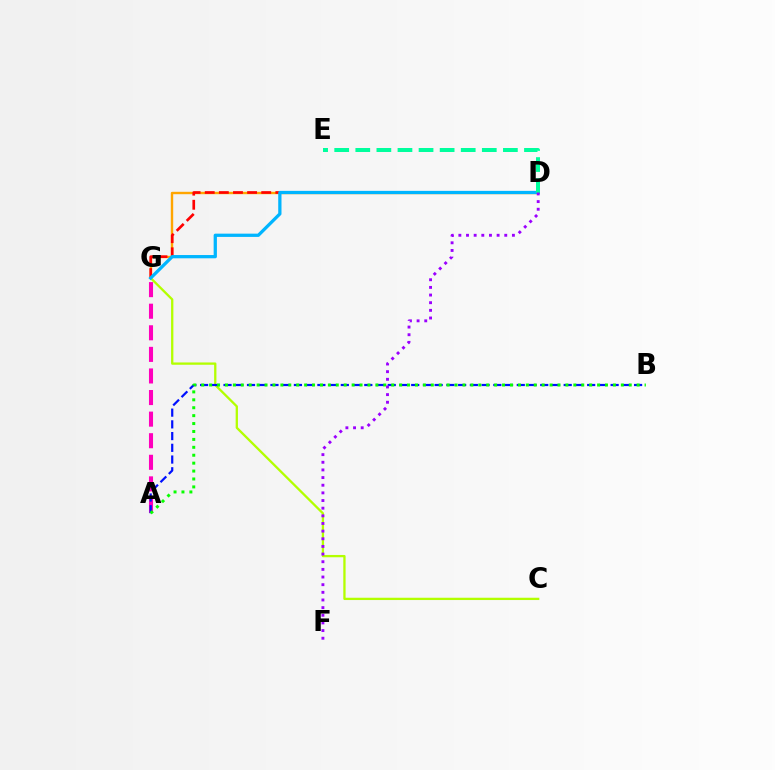{('D', 'G'): [{'color': '#ffa500', 'line_style': 'solid', 'thickness': 1.73}, {'color': '#ff0000', 'line_style': 'dashed', 'thickness': 1.92}, {'color': '#00b5ff', 'line_style': 'solid', 'thickness': 2.35}], ('A', 'G'): [{'color': '#ff00bd', 'line_style': 'dashed', 'thickness': 2.93}], ('C', 'G'): [{'color': '#b3ff00', 'line_style': 'solid', 'thickness': 1.65}], ('A', 'B'): [{'color': '#0010ff', 'line_style': 'dashed', 'thickness': 1.59}, {'color': '#08ff00', 'line_style': 'dotted', 'thickness': 2.15}], ('D', 'E'): [{'color': '#00ff9d', 'line_style': 'dashed', 'thickness': 2.86}], ('D', 'F'): [{'color': '#9b00ff', 'line_style': 'dotted', 'thickness': 2.08}]}